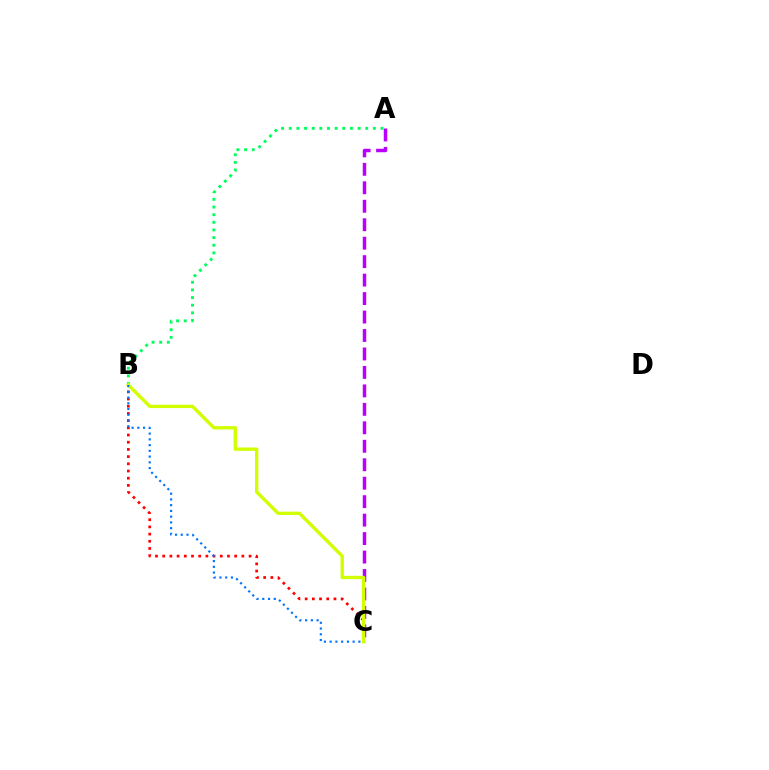{('B', 'C'): [{'color': '#ff0000', 'line_style': 'dotted', 'thickness': 1.96}, {'color': '#d1ff00', 'line_style': 'solid', 'thickness': 2.42}, {'color': '#0074ff', 'line_style': 'dotted', 'thickness': 1.56}], ('A', 'B'): [{'color': '#00ff5c', 'line_style': 'dotted', 'thickness': 2.08}], ('A', 'C'): [{'color': '#b900ff', 'line_style': 'dashed', 'thickness': 2.51}]}